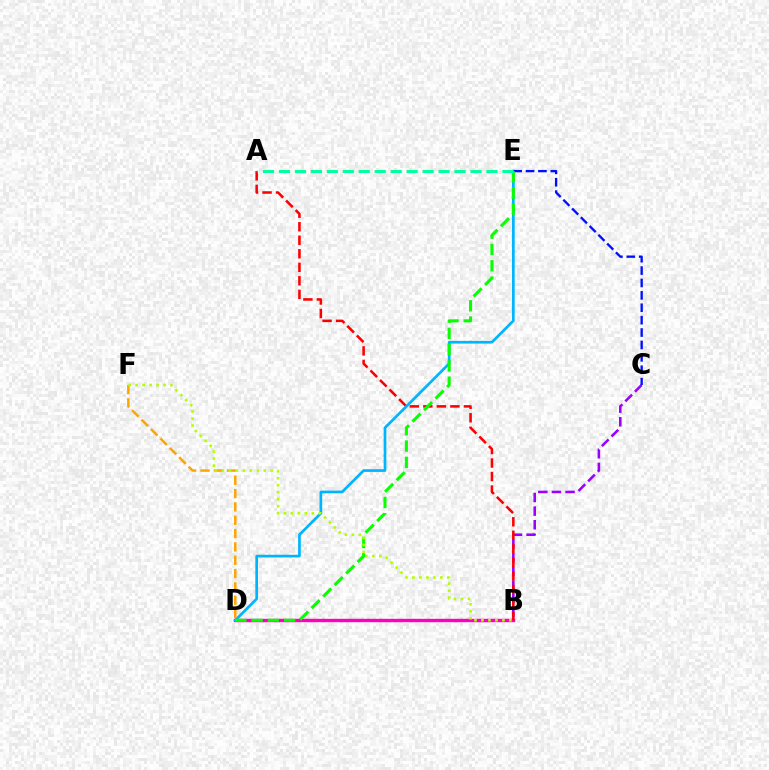{('B', 'C'): [{'color': '#9b00ff', 'line_style': 'dashed', 'thickness': 1.85}], ('B', 'D'): [{'color': '#ff00bd', 'line_style': 'solid', 'thickness': 2.44}], ('A', 'B'): [{'color': '#ff0000', 'line_style': 'dashed', 'thickness': 1.84}], ('D', 'E'): [{'color': '#00b5ff', 'line_style': 'solid', 'thickness': 1.94}, {'color': '#08ff00', 'line_style': 'dashed', 'thickness': 2.21}], ('C', 'E'): [{'color': '#0010ff', 'line_style': 'dashed', 'thickness': 1.68}], ('D', 'F'): [{'color': '#ffa500', 'line_style': 'dashed', 'thickness': 1.81}], ('A', 'E'): [{'color': '#00ff9d', 'line_style': 'dashed', 'thickness': 2.17}], ('B', 'F'): [{'color': '#b3ff00', 'line_style': 'dotted', 'thickness': 1.9}]}